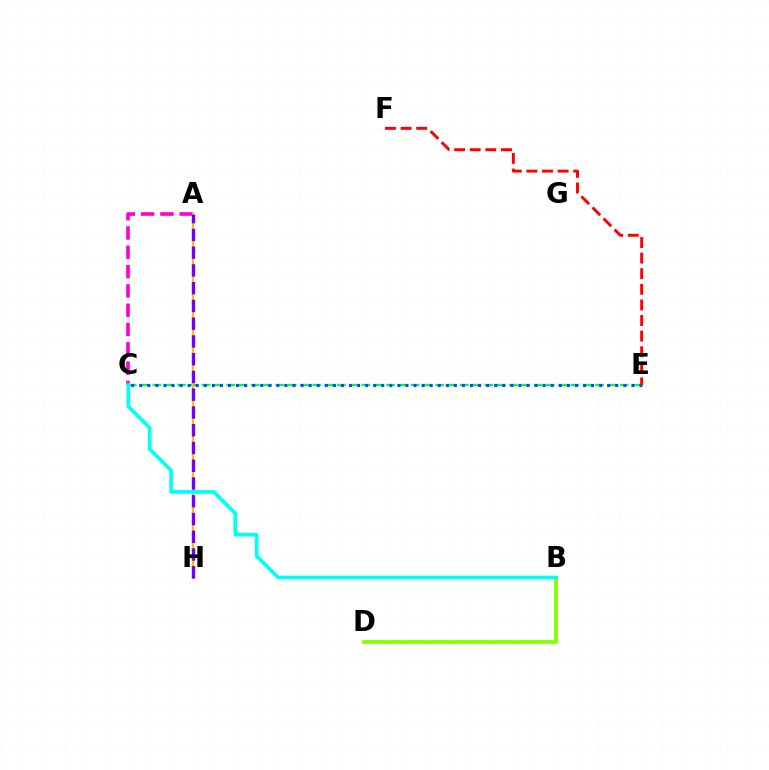{('A', 'C'): [{'color': '#ff00cf', 'line_style': 'dashed', 'thickness': 2.62}], ('B', 'D'): [{'color': '#84ff00', 'line_style': 'solid', 'thickness': 2.73}], ('C', 'E'): [{'color': '#00ff39', 'line_style': 'dashed', 'thickness': 1.67}, {'color': '#004bff', 'line_style': 'dotted', 'thickness': 2.19}], ('A', 'H'): [{'color': '#ffbd00', 'line_style': 'solid', 'thickness': 1.62}, {'color': '#7200ff', 'line_style': 'dashed', 'thickness': 2.41}], ('B', 'C'): [{'color': '#00fff6', 'line_style': 'solid', 'thickness': 2.66}], ('E', 'F'): [{'color': '#ff0000', 'line_style': 'dashed', 'thickness': 2.12}]}